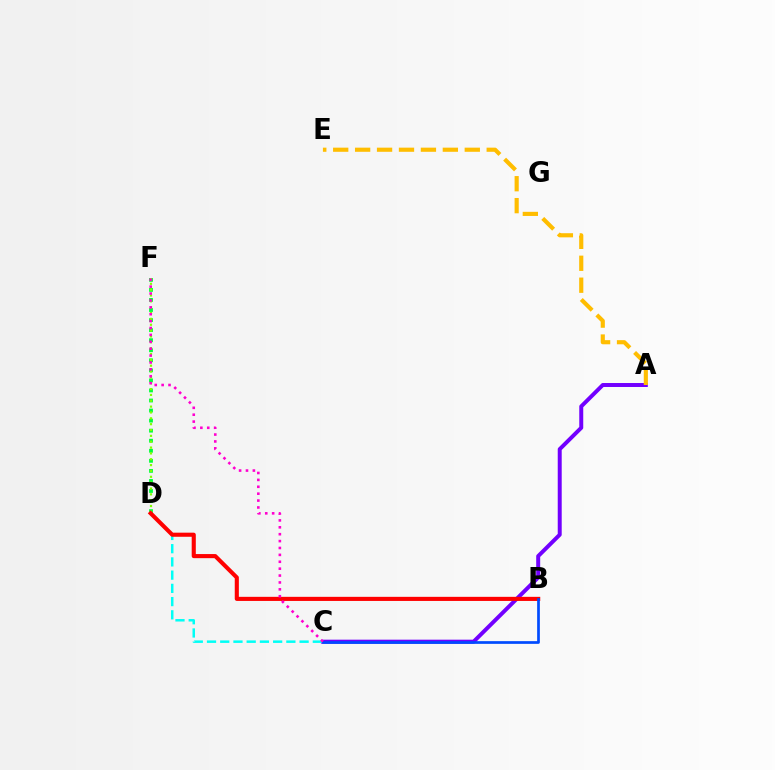{('D', 'F'): [{'color': '#00ff39', 'line_style': 'dotted', 'thickness': 2.73}, {'color': '#84ff00', 'line_style': 'dotted', 'thickness': 1.59}], ('A', 'C'): [{'color': '#7200ff', 'line_style': 'solid', 'thickness': 2.86}], ('C', 'D'): [{'color': '#00fff6', 'line_style': 'dashed', 'thickness': 1.8}], ('A', 'E'): [{'color': '#ffbd00', 'line_style': 'dashed', 'thickness': 2.98}], ('B', 'D'): [{'color': '#ff0000', 'line_style': 'solid', 'thickness': 2.95}], ('B', 'C'): [{'color': '#004bff', 'line_style': 'solid', 'thickness': 1.94}], ('C', 'F'): [{'color': '#ff00cf', 'line_style': 'dotted', 'thickness': 1.87}]}